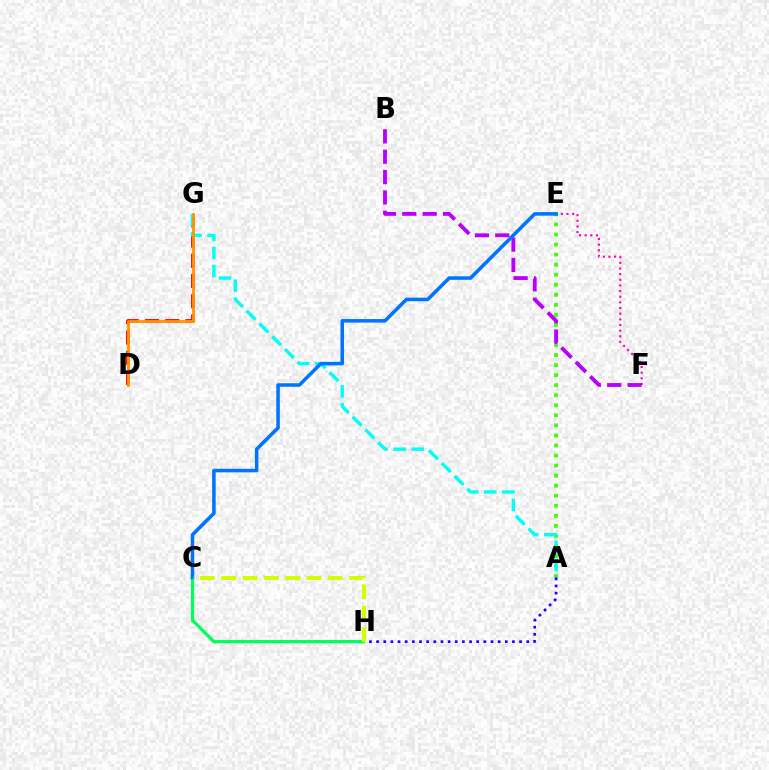{('A', 'E'): [{'color': '#3dff00', 'line_style': 'dotted', 'thickness': 2.73}], ('E', 'F'): [{'color': '#ff00ac', 'line_style': 'dotted', 'thickness': 1.54}], ('D', 'G'): [{'color': '#ff0000', 'line_style': 'dashed', 'thickness': 2.75}, {'color': '#ff9400', 'line_style': 'solid', 'thickness': 2.0}], ('B', 'F'): [{'color': '#b900ff', 'line_style': 'dashed', 'thickness': 2.77}], ('A', 'G'): [{'color': '#00fff6', 'line_style': 'dashed', 'thickness': 2.45}], ('A', 'H'): [{'color': '#2500ff', 'line_style': 'dotted', 'thickness': 1.94}], ('C', 'H'): [{'color': '#00ff5c', 'line_style': 'solid', 'thickness': 2.35}, {'color': '#d1ff00', 'line_style': 'dashed', 'thickness': 2.9}], ('C', 'E'): [{'color': '#0074ff', 'line_style': 'solid', 'thickness': 2.55}]}